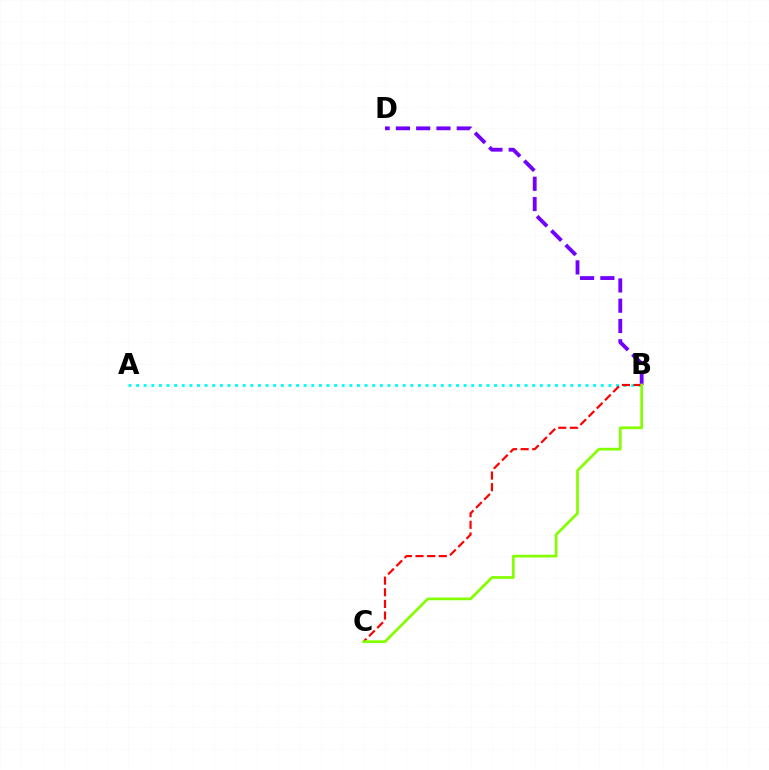{('A', 'B'): [{'color': '#00fff6', 'line_style': 'dotted', 'thickness': 2.07}], ('B', 'D'): [{'color': '#7200ff', 'line_style': 'dashed', 'thickness': 2.75}], ('B', 'C'): [{'color': '#ff0000', 'line_style': 'dashed', 'thickness': 1.58}, {'color': '#84ff00', 'line_style': 'solid', 'thickness': 1.95}]}